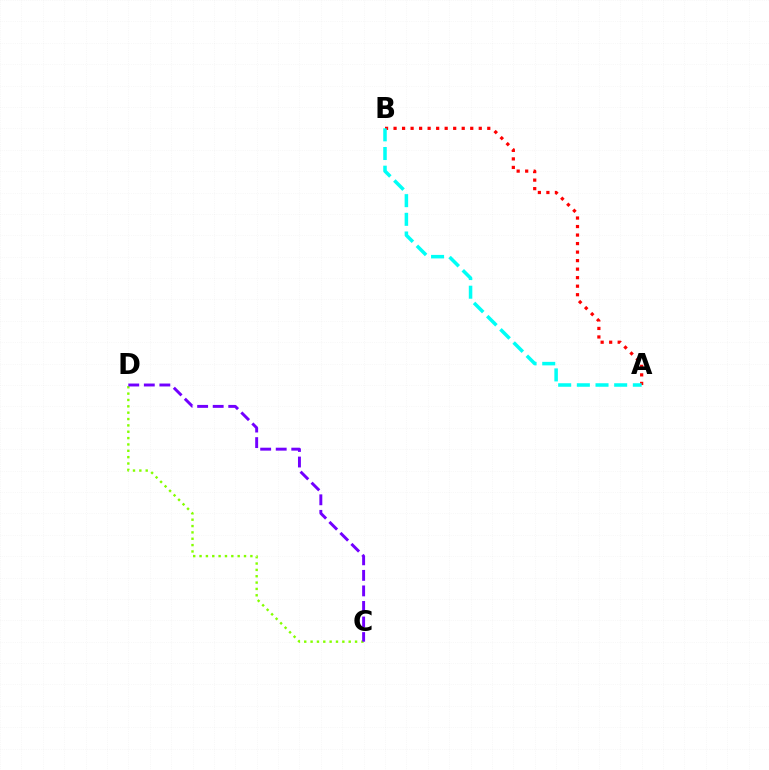{('C', 'D'): [{'color': '#84ff00', 'line_style': 'dotted', 'thickness': 1.73}, {'color': '#7200ff', 'line_style': 'dashed', 'thickness': 2.11}], ('A', 'B'): [{'color': '#ff0000', 'line_style': 'dotted', 'thickness': 2.31}, {'color': '#00fff6', 'line_style': 'dashed', 'thickness': 2.54}]}